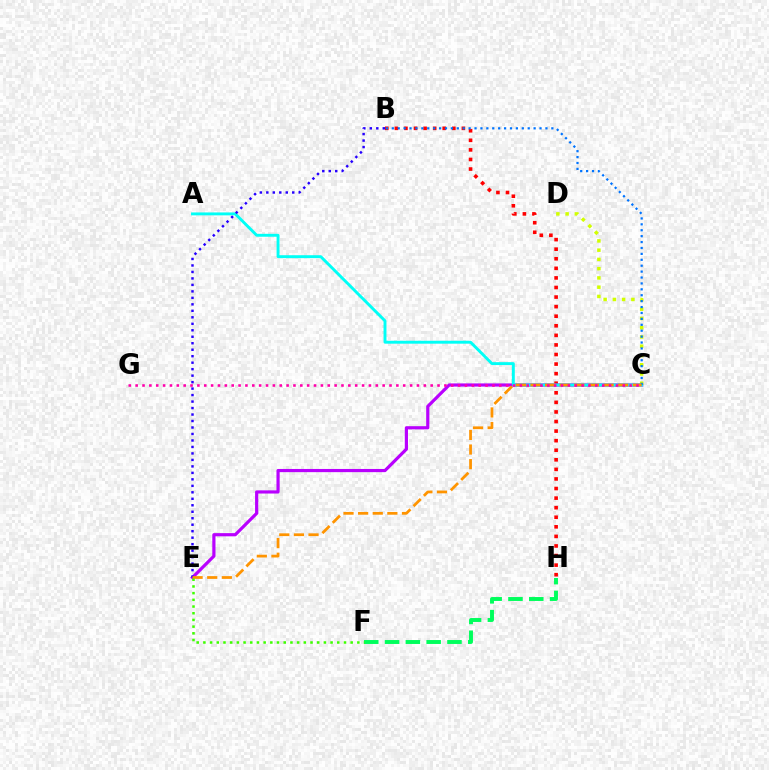{('B', 'H'): [{'color': '#ff0000', 'line_style': 'dotted', 'thickness': 2.6}], ('F', 'H'): [{'color': '#00ff5c', 'line_style': 'dashed', 'thickness': 2.83}], ('C', 'E'): [{'color': '#b900ff', 'line_style': 'solid', 'thickness': 2.29}, {'color': '#ff9400', 'line_style': 'dashed', 'thickness': 1.99}], ('C', 'D'): [{'color': '#d1ff00', 'line_style': 'dotted', 'thickness': 2.51}], ('A', 'C'): [{'color': '#00fff6', 'line_style': 'solid', 'thickness': 2.1}], ('B', 'C'): [{'color': '#0074ff', 'line_style': 'dotted', 'thickness': 1.61}], ('B', 'E'): [{'color': '#2500ff', 'line_style': 'dotted', 'thickness': 1.76}], ('C', 'G'): [{'color': '#ff00ac', 'line_style': 'dotted', 'thickness': 1.86}], ('E', 'F'): [{'color': '#3dff00', 'line_style': 'dotted', 'thickness': 1.82}]}